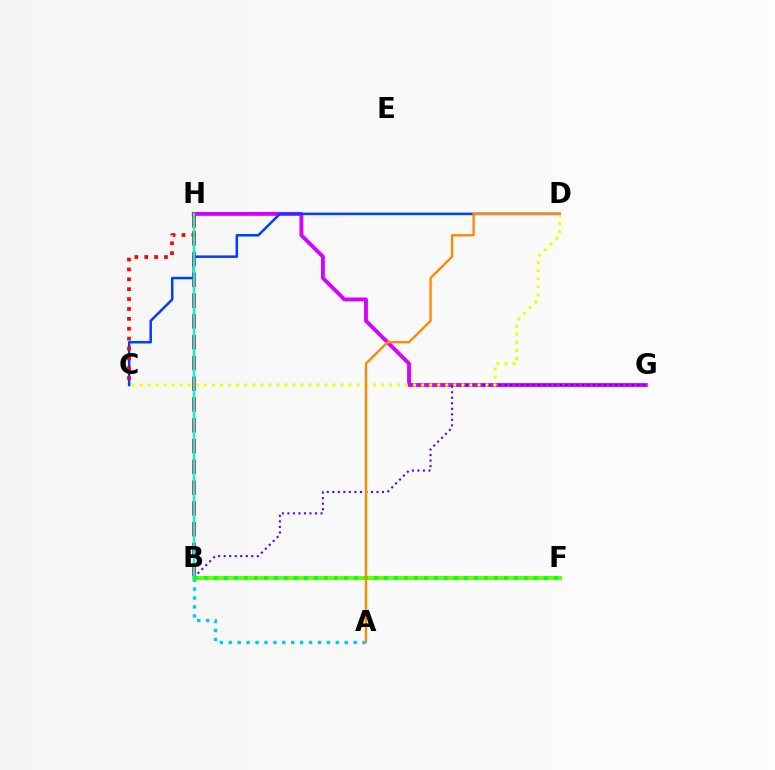{('G', 'H'): [{'color': '#d600ff', 'line_style': 'solid', 'thickness': 2.79}], ('A', 'B'): [{'color': '#00c7ff', 'line_style': 'dotted', 'thickness': 2.42}], ('B', 'H'): [{'color': '#ff00a0', 'line_style': 'dashed', 'thickness': 2.82}, {'color': '#00ffaf', 'line_style': 'solid', 'thickness': 1.75}], ('C', 'D'): [{'color': '#003fff', 'line_style': 'solid', 'thickness': 1.81}, {'color': '#eeff00', 'line_style': 'dotted', 'thickness': 2.19}], ('B', 'F'): [{'color': '#66ff00', 'line_style': 'solid', 'thickness': 2.89}, {'color': '#00ff27', 'line_style': 'dotted', 'thickness': 2.72}], ('B', 'G'): [{'color': '#4f00ff', 'line_style': 'dotted', 'thickness': 1.5}], ('C', 'H'): [{'color': '#ff0000', 'line_style': 'dotted', 'thickness': 2.68}], ('A', 'D'): [{'color': '#ff8800', 'line_style': 'solid', 'thickness': 1.7}]}